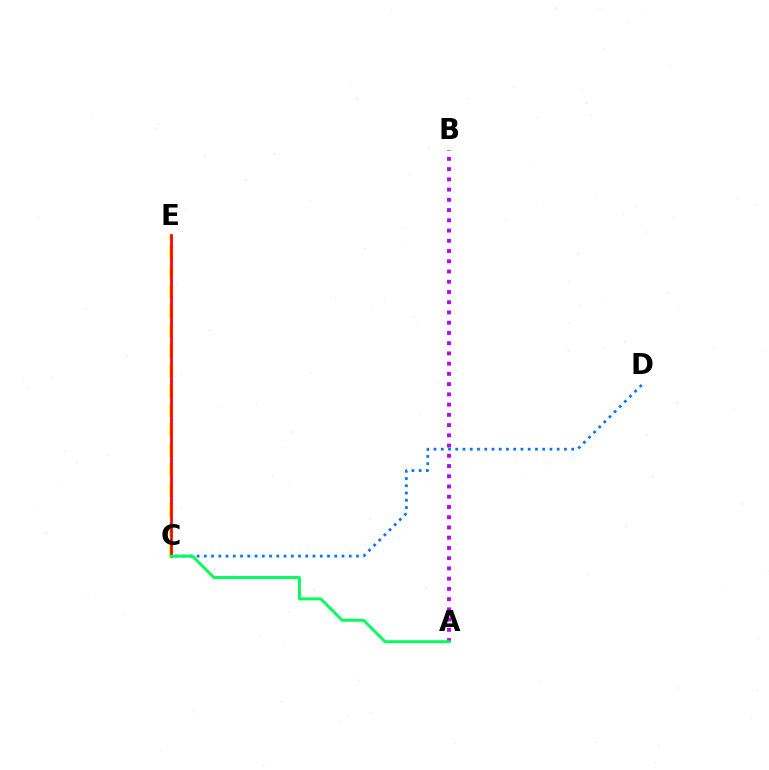{('C', 'D'): [{'color': '#0074ff', 'line_style': 'dotted', 'thickness': 1.97}], ('C', 'E'): [{'color': '#d1ff00', 'line_style': 'dashed', 'thickness': 2.69}, {'color': '#ff0000', 'line_style': 'solid', 'thickness': 1.97}], ('A', 'B'): [{'color': '#b900ff', 'line_style': 'dotted', 'thickness': 2.78}], ('A', 'C'): [{'color': '#00ff5c', 'line_style': 'solid', 'thickness': 2.11}]}